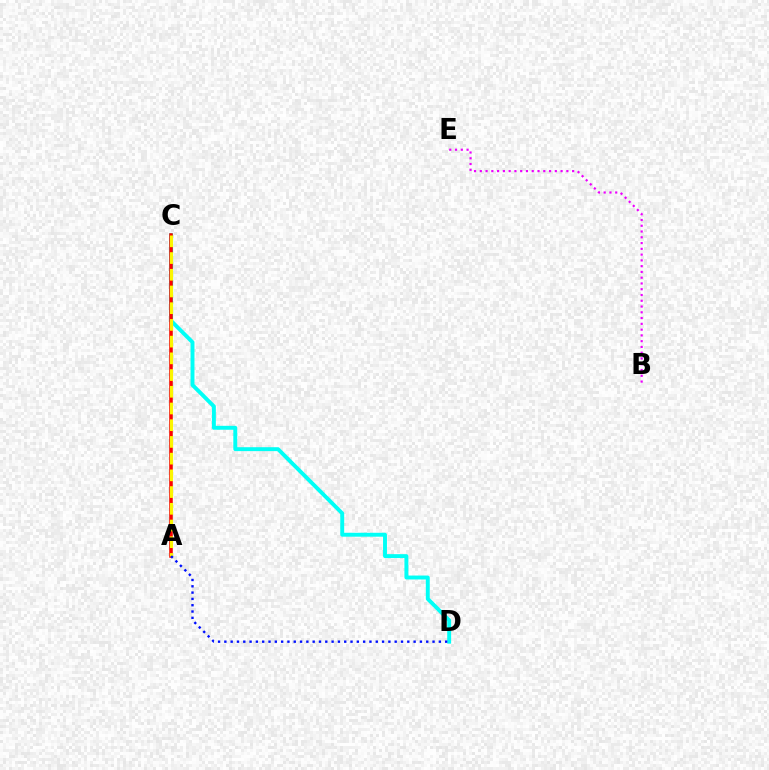{('C', 'D'): [{'color': '#00fff6', 'line_style': 'solid', 'thickness': 2.82}], ('B', 'E'): [{'color': '#ee00ff', 'line_style': 'dotted', 'thickness': 1.57}], ('A', 'C'): [{'color': '#08ff00', 'line_style': 'solid', 'thickness': 1.67}, {'color': '#ff0000', 'line_style': 'solid', 'thickness': 2.53}, {'color': '#fcf500', 'line_style': 'dashed', 'thickness': 2.27}], ('A', 'D'): [{'color': '#0010ff', 'line_style': 'dotted', 'thickness': 1.71}]}